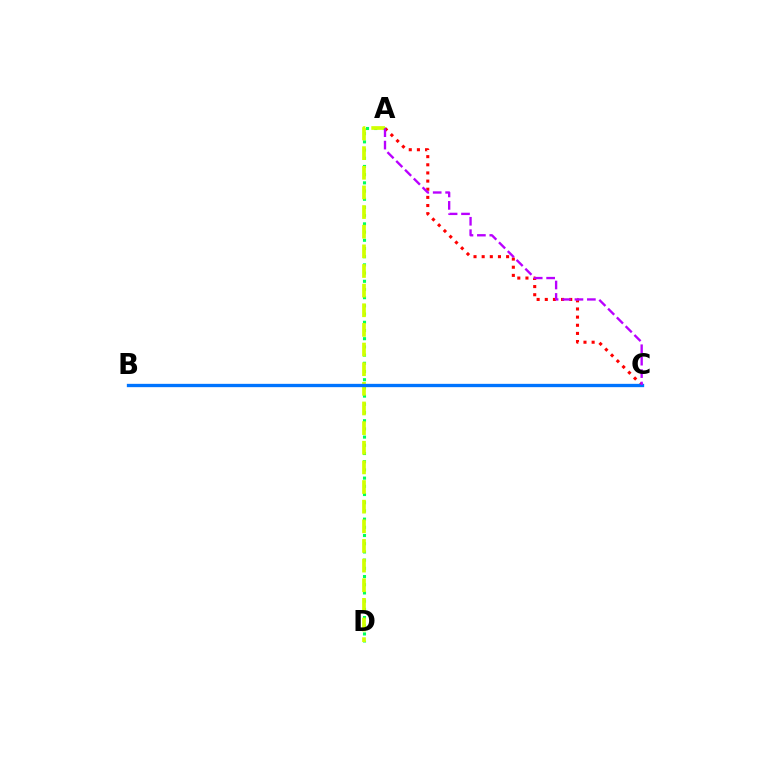{('A', 'D'): [{'color': '#00ff5c', 'line_style': 'dotted', 'thickness': 2.23}, {'color': '#d1ff00', 'line_style': 'dashed', 'thickness': 2.67}], ('A', 'C'): [{'color': '#ff0000', 'line_style': 'dotted', 'thickness': 2.21}, {'color': '#b900ff', 'line_style': 'dashed', 'thickness': 1.69}], ('B', 'C'): [{'color': '#0074ff', 'line_style': 'solid', 'thickness': 2.39}]}